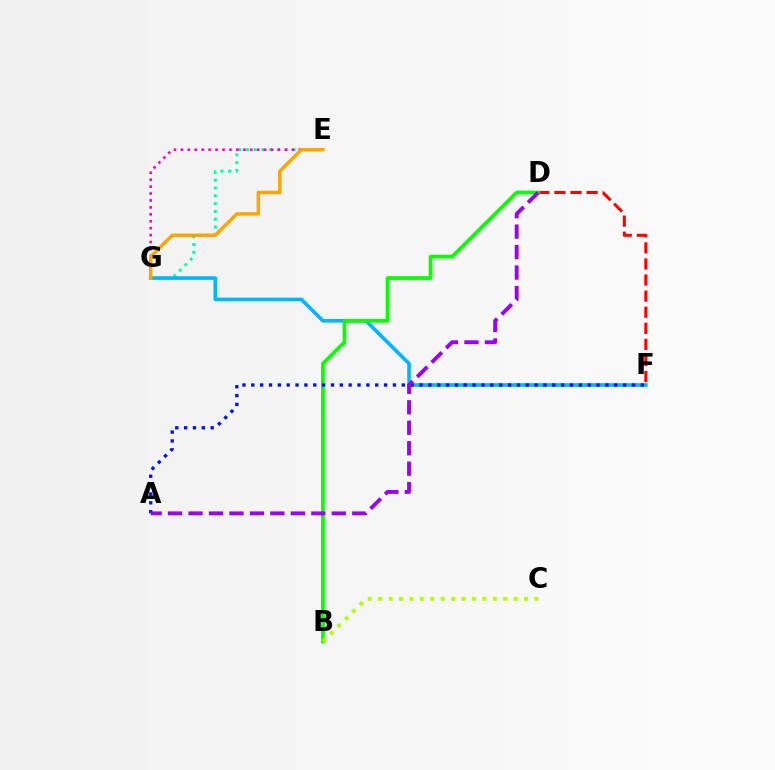{('D', 'F'): [{'color': '#ff0000', 'line_style': 'dashed', 'thickness': 2.19}], ('E', 'G'): [{'color': '#00ff9d', 'line_style': 'dotted', 'thickness': 2.12}, {'color': '#ff00bd', 'line_style': 'dotted', 'thickness': 1.88}, {'color': '#ffa500', 'line_style': 'solid', 'thickness': 2.51}], ('F', 'G'): [{'color': '#00b5ff', 'line_style': 'solid', 'thickness': 2.6}], ('B', 'D'): [{'color': '#08ff00', 'line_style': 'solid', 'thickness': 2.67}], ('A', 'F'): [{'color': '#0010ff', 'line_style': 'dotted', 'thickness': 2.41}], ('B', 'C'): [{'color': '#b3ff00', 'line_style': 'dotted', 'thickness': 2.83}], ('A', 'D'): [{'color': '#9b00ff', 'line_style': 'dashed', 'thickness': 2.78}]}